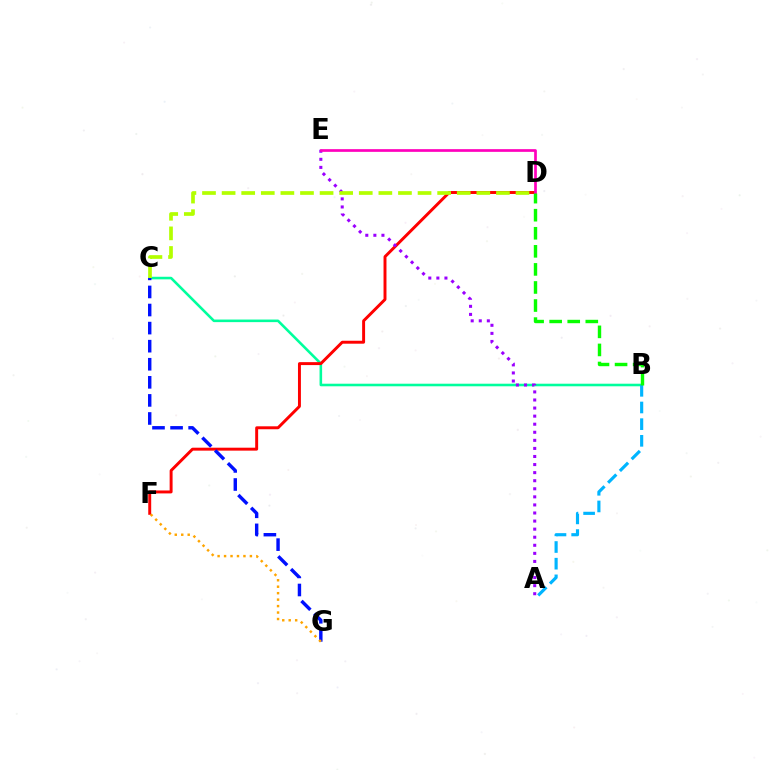{('B', 'C'): [{'color': '#00ff9d', 'line_style': 'solid', 'thickness': 1.86}], ('D', 'F'): [{'color': '#ff0000', 'line_style': 'solid', 'thickness': 2.12}], ('A', 'E'): [{'color': '#9b00ff', 'line_style': 'dotted', 'thickness': 2.19}], ('C', 'G'): [{'color': '#0010ff', 'line_style': 'dashed', 'thickness': 2.46}], ('A', 'B'): [{'color': '#00b5ff', 'line_style': 'dashed', 'thickness': 2.26}], ('D', 'E'): [{'color': '#ff00bd', 'line_style': 'solid', 'thickness': 1.94}], ('F', 'G'): [{'color': '#ffa500', 'line_style': 'dotted', 'thickness': 1.76}], ('C', 'D'): [{'color': '#b3ff00', 'line_style': 'dashed', 'thickness': 2.66}], ('B', 'D'): [{'color': '#08ff00', 'line_style': 'dashed', 'thickness': 2.45}]}